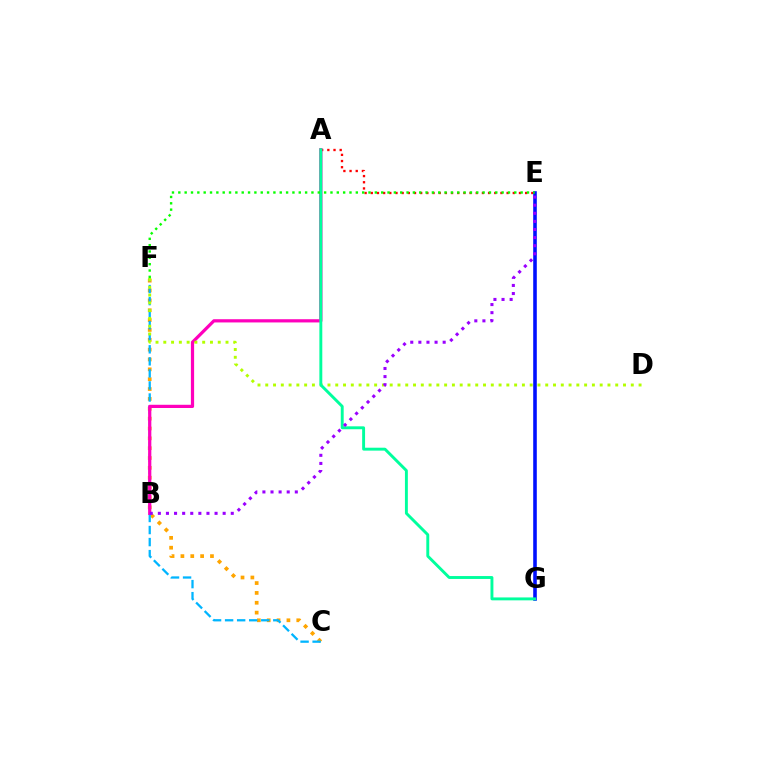{('C', 'F'): [{'color': '#ffa500', 'line_style': 'dotted', 'thickness': 2.68}, {'color': '#00b5ff', 'line_style': 'dashed', 'thickness': 1.64}], ('A', 'E'): [{'color': '#ff0000', 'line_style': 'dotted', 'thickness': 1.68}], ('A', 'B'): [{'color': '#ff00bd', 'line_style': 'solid', 'thickness': 2.32}], ('D', 'F'): [{'color': '#b3ff00', 'line_style': 'dotted', 'thickness': 2.11}], ('E', 'G'): [{'color': '#0010ff', 'line_style': 'solid', 'thickness': 2.58}], ('A', 'G'): [{'color': '#00ff9d', 'line_style': 'solid', 'thickness': 2.1}], ('E', 'F'): [{'color': '#08ff00', 'line_style': 'dotted', 'thickness': 1.72}], ('B', 'E'): [{'color': '#9b00ff', 'line_style': 'dotted', 'thickness': 2.2}]}